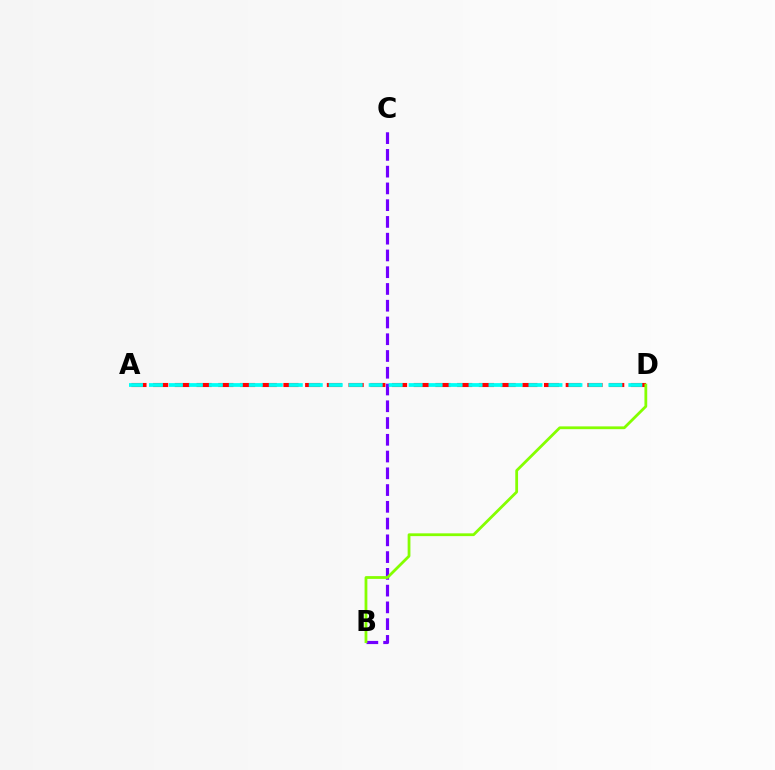{('B', 'C'): [{'color': '#7200ff', 'line_style': 'dashed', 'thickness': 2.28}], ('A', 'D'): [{'color': '#ff0000', 'line_style': 'dashed', 'thickness': 2.95}, {'color': '#00fff6', 'line_style': 'dashed', 'thickness': 2.71}], ('B', 'D'): [{'color': '#84ff00', 'line_style': 'solid', 'thickness': 2.0}]}